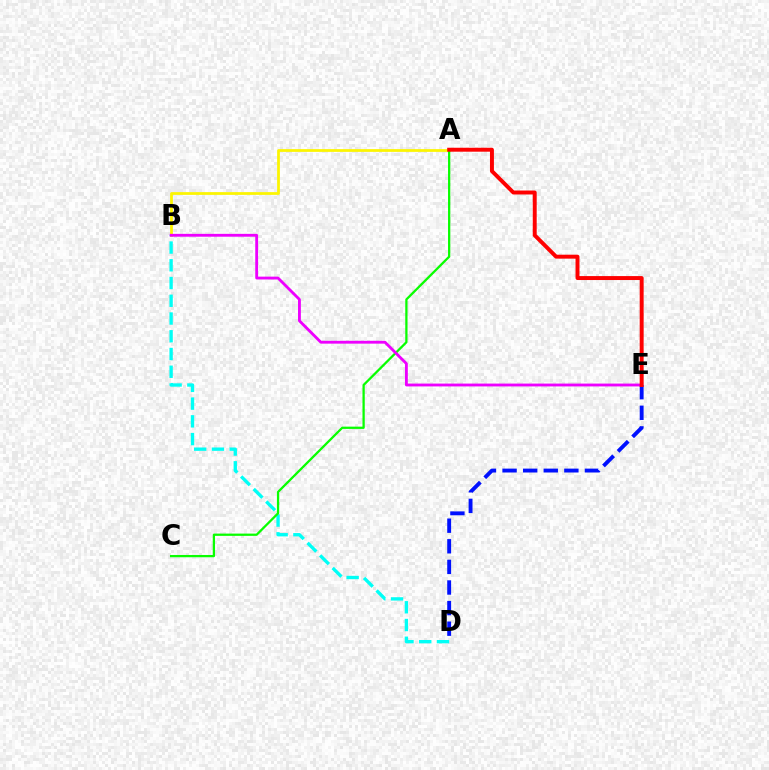{('A', 'B'): [{'color': '#fcf500', 'line_style': 'solid', 'thickness': 1.98}], ('D', 'E'): [{'color': '#0010ff', 'line_style': 'dashed', 'thickness': 2.8}], ('B', 'D'): [{'color': '#00fff6', 'line_style': 'dashed', 'thickness': 2.41}], ('A', 'C'): [{'color': '#08ff00', 'line_style': 'solid', 'thickness': 1.63}], ('B', 'E'): [{'color': '#ee00ff', 'line_style': 'solid', 'thickness': 2.05}], ('A', 'E'): [{'color': '#ff0000', 'line_style': 'solid', 'thickness': 2.84}]}